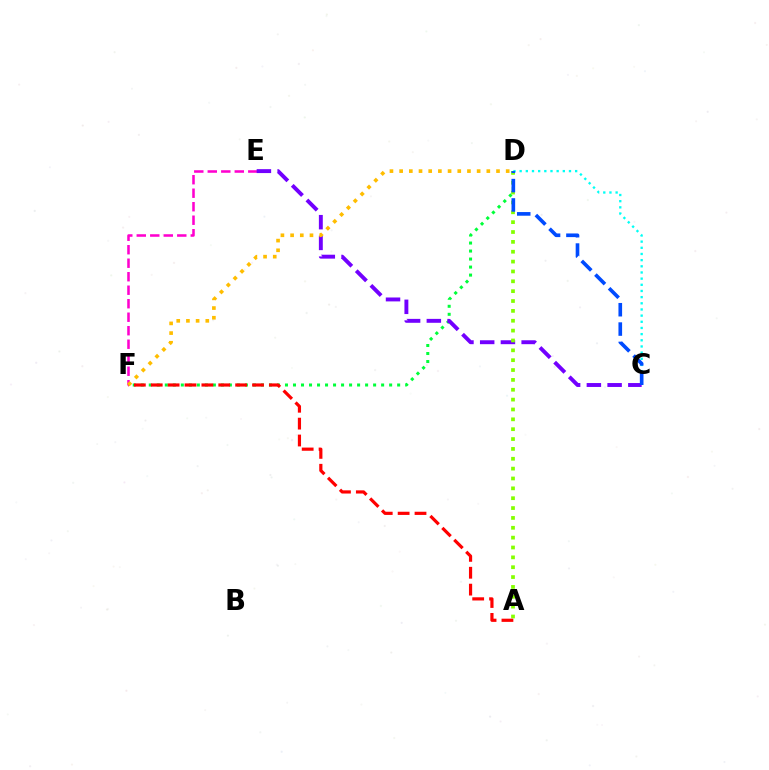{('E', 'F'): [{'color': '#ff00cf', 'line_style': 'dashed', 'thickness': 1.83}], ('C', 'D'): [{'color': '#00fff6', 'line_style': 'dotted', 'thickness': 1.68}, {'color': '#004bff', 'line_style': 'dashed', 'thickness': 2.63}], ('D', 'F'): [{'color': '#00ff39', 'line_style': 'dotted', 'thickness': 2.18}, {'color': '#ffbd00', 'line_style': 'dotted', 'thickness': 2.63}], ('C', 'E'): [{'color': '#7200ff', 'line_style': 'dashed', 'thickness': 2.82}], ('A', 'D'): [{'color': '#84ff00', 'line_style': 'dotted', 'thickness': 2.68}], ('A', 'F'): [{'color': '#ff0000', 'line_style': 'dashed', 'thickness': 2.29}]}